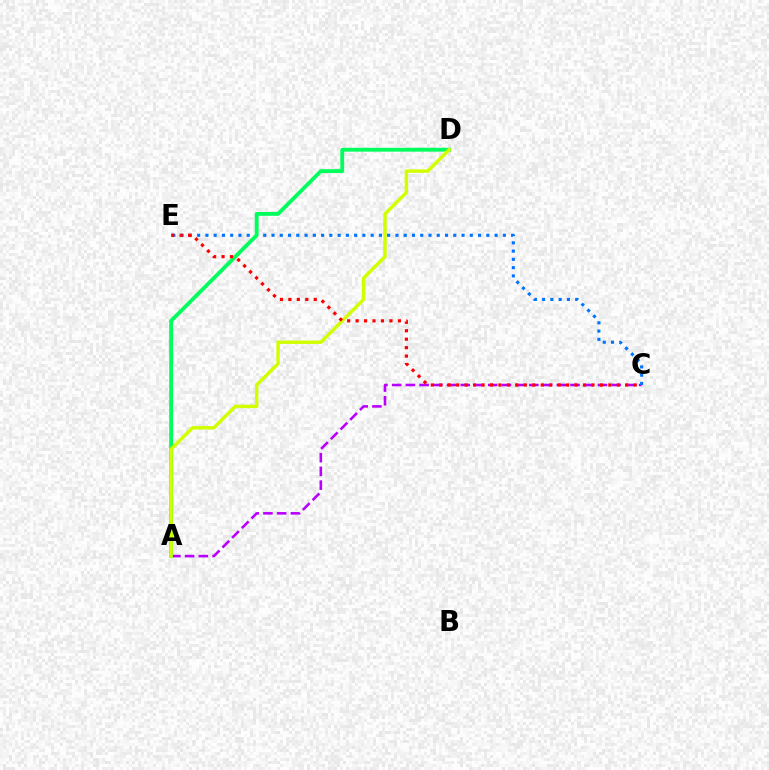{('A', 'C'): [{'color': '#b900ff', 'line_style': 'dashed', 'thickness': 1.86}], ('C', 'E'): [{'color': '#0074ff', 'line_style': 'dotted', 'thickness': 2.24}, {'color': '#ff0000', 'line_style': 'dotted', 'thickness': 2.3}], ('A', 'D'): [{'color': '#00ff5c', 'line_style': 'solid', 'thickness': 2.76}, {'color': '#d1ff00', 'line_style': 'solid', 'thickness': 2.47}]}